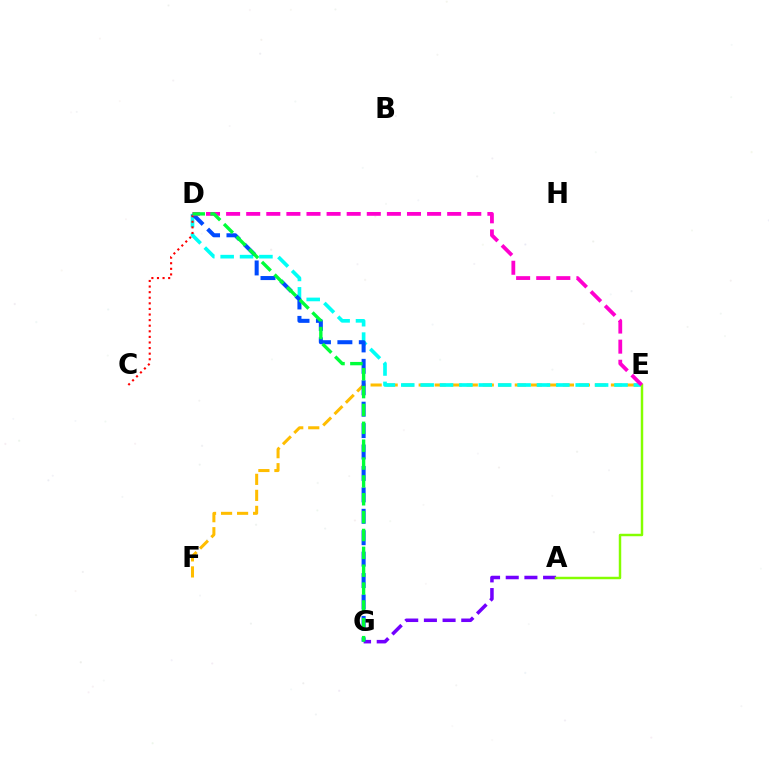{('E', 'F'): [{'color': '#ffbd00', 'line_style': 'dashed', 'thickness': 2.18}], ('D', 'E'): [{'color': '#00fff6', 'line_style': 'dashed', 'thickness': 2.63}, {'color': '#ff00cf', 'line_style': 'dashed', 'thickness': 2.73}], ('A', 'G'): [{'color': '#7200ff', 'line_style': 'dashed', 'thickness': 2.54}], ('D', 'G'): [{'color': '#004bff', 'line_style': 'dashed', 'thickness': 2.91}, {'color': '#00ff39', 'line_style': 'dashed', 'thickness': 2.43}], ('A', 'E'): [{'color': '#84ff00', 'line_style': 'solid', 'thickness': 1.77}], ('C', 'D'): [{'color': '#ff0000', 'line_style': 'dotted', 'thickness': 1.52}]}